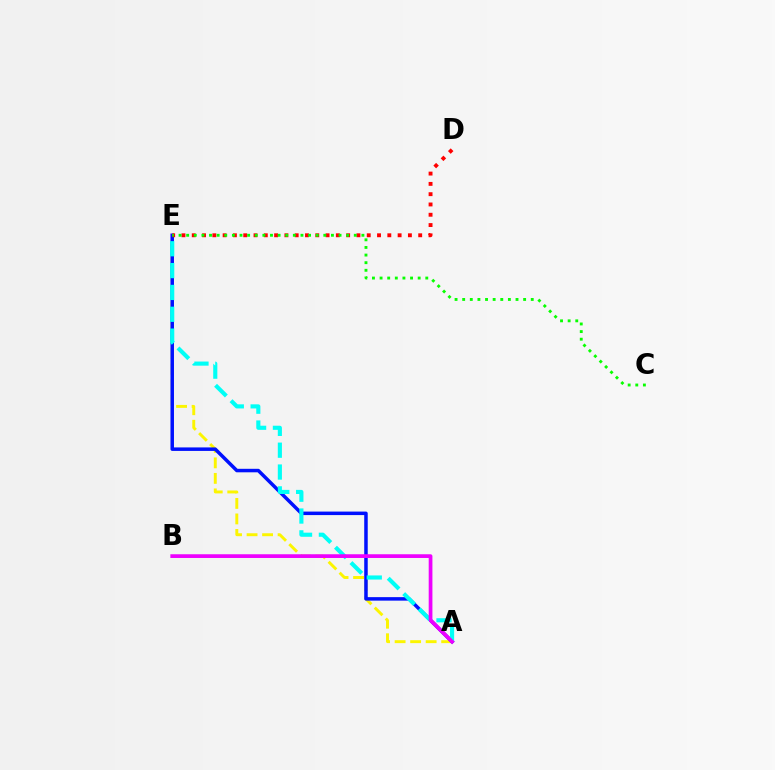{('A', 'E'): [{'color': '#fcf500', 'line_style': 'dashed', 'thickness': 2.11}, {'color': '#0010ff', 'line_style': 'solid', 'thickness': 2.52}, {'color': '#00fff6', 'line_style': 'dashed', 'thickness': 2.97}], ('D', 'E'): [{'color': '#ff0000', 'line_style': 'dotted', 'thickness': 2.8}], ('A', 'B'): [{'color': '#ee00ff', 'line_style': 'solid', 'thickness': 2.68}], ('C', 'E'): [{'color': '#08ff00', 'line_style': 'dotted', 'thickness': 2.07}]}